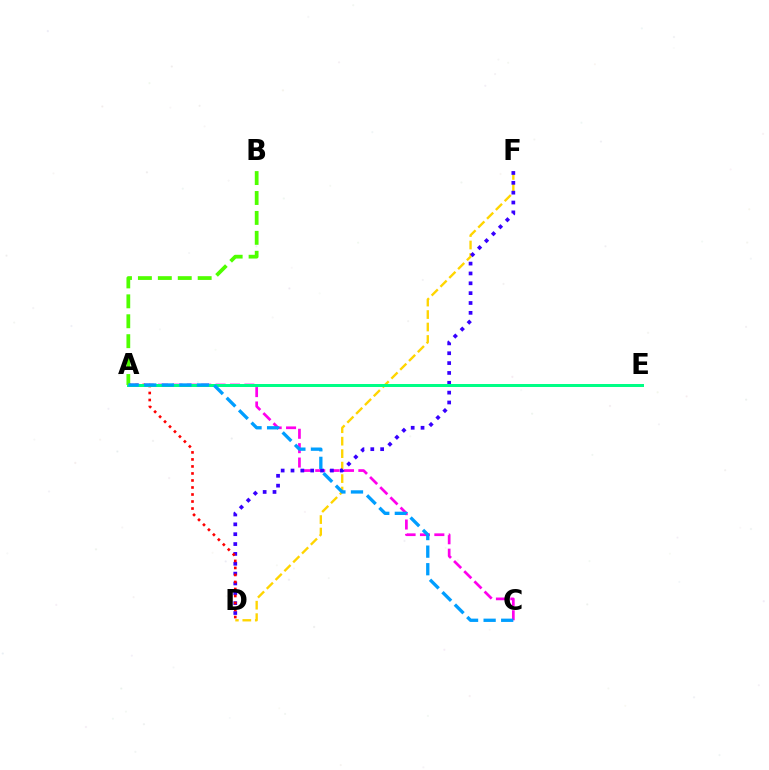{('A', 'C'): [{'color': '#ff00ed', 'line_style': 'dashed', 'thickness': 1.95}, {'color': '#009eff', 'line_style': 'dashed', 'thickness': 2.39}], ('D', 'F'): [{'color': '#ffd500', 'line_style': 'dashed', 'thickness': 1.69}, {'color': '#3700ff', 'line_style': 'dotted', 'thickness': 2.68}], ('A', 'D'): [{'color': '#ff0000', 'line_style': 'dotted', 'thickness': 1.91}], ('A', 'E'): [{'color': '#00ff86', 'line_style': 'solid', 'thickness': 2.16}], ('A', 'B'): [{'color': '#4fff00', 'line_style': 'dashed', 'thickness': 2.71}]}